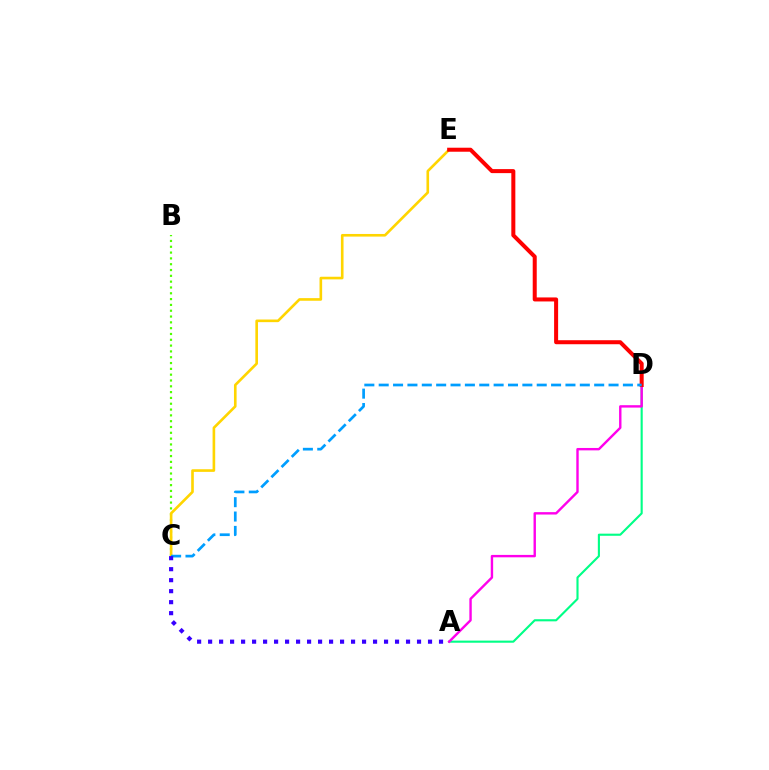{('B', 'C'): [{'color': '#4fff00', 'line_style': 'dotted', 'thickness': 1.58}], ('A', 'D'): [{'color': '#00ff86', 'line_style': 'solid', 'thickness': 1.53}, {'color': '#ff00ed', 'line_style': 'solid', 'thickness': 1.73}], ('C', 'E'): [{'color': '#ffd500', 'line_style': 'solid', 'thickness': 1.89}], ('D', 'E'): [{'color': '#ff0000', 'line_style': 'solid', 'thickness': 2.89}], ('C', 'D'): [{'color': '#009eff', 'line_style': 'dashed', 'thickness': 1.95}], ('A', 'C'): [{'color': '#3700ff', 'line_style': 'dotted', 'thickness': 2.99}]}